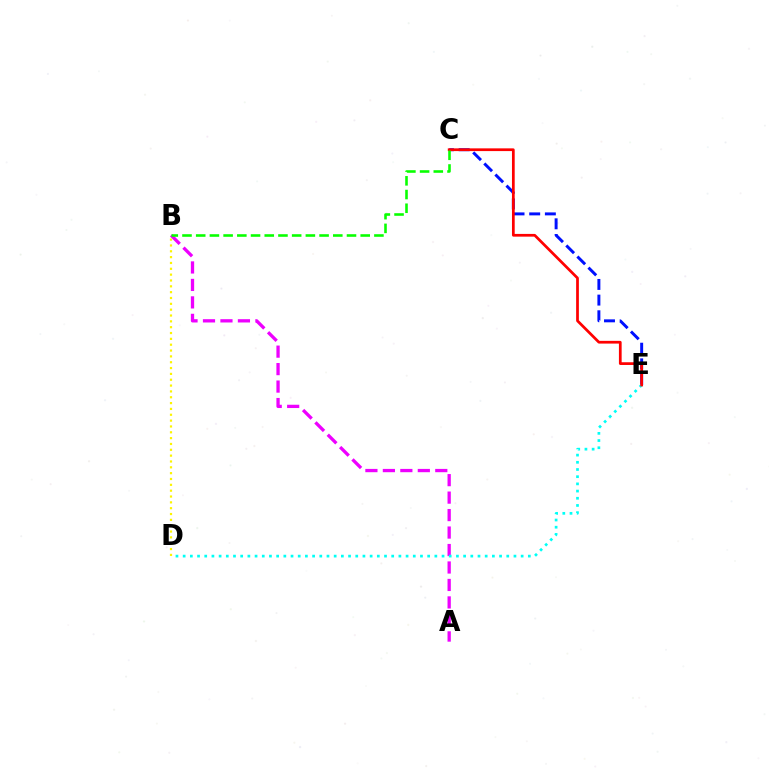{('C', 'E'): [{'color': '#0010ff', 'line_style': 'dashed', 'thickness': 2.13}, {'color': '#ff0000', 'line_style': 'solid', 'thickness': 1.97}], ('A', 'B'): [{'color': '#ee00ff', 'line_style': 'dashed', 'thickness': 2.37}], ('D', 'E'): [{'color': '#00fff6', 'line_style': 'dotted', 'thickness': 1.95}], ('B', 'C'): [{'color': '#08ff00', 'line_style': 'dashed', 'thickness': 1.86}], ('B', 'D'): [{'color': '#fcf500', 'line_style': 'dotted', 'thickness': 1.59}]}